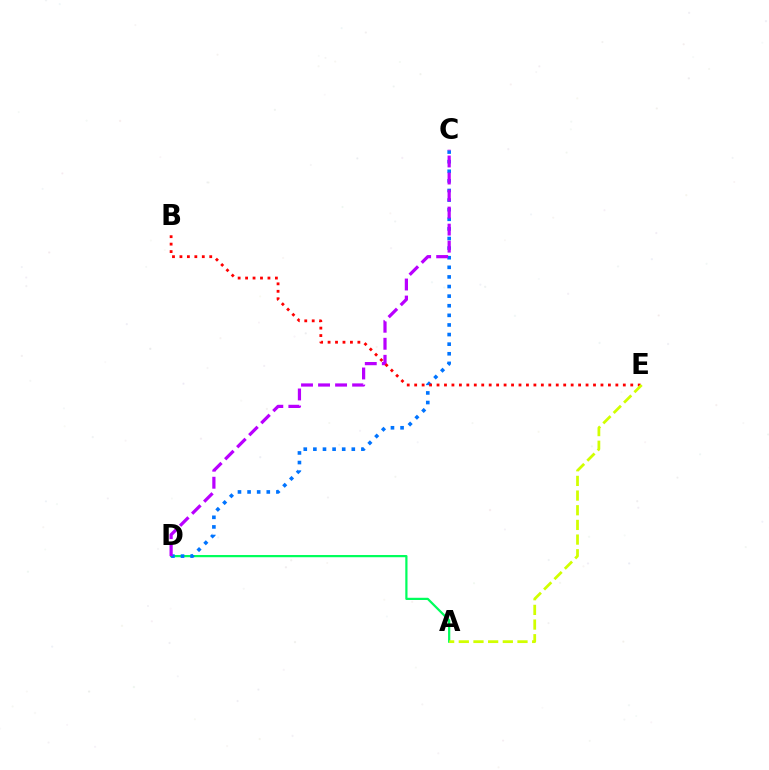{('A', 'D'): [{'color': '#00ff5c', 'line_style': 'solid', 'thickness': 1.6}], ('C', 'D'): [{'color': '#0074ff', 'line_style': 'dotted', 'thickness': 2.61}, {'color': '#b900ff', 'line_style': 'dashed', 'thickness': 2.31}], ('B', 'E'): [{'color': '#ff0000', 'line_style': 'dotted', 'thickness': 2.02}], ('A', 'E'): [{'color': '#d1ff00', 'line_style': 'dashed', 'thickness': 1.99}]}